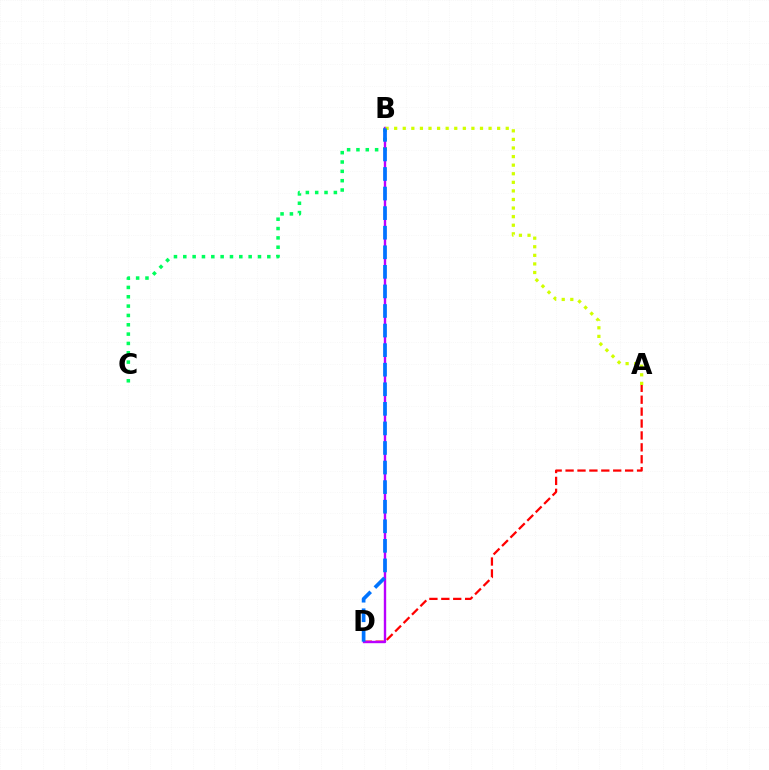{('A', 'D'): [{'color': '#ff0000', 'line_style': 'dashed', 'thickness': 1.62}], ('B', 'C'): [{'color': '#00ff5c', 'line_style': 'dotted', 'thickness': 2.54}], ('B', 'D'): [{'color': '#b900ff', 'line_style': 'solid', 'thickness': 1.72}, {'color': '#0074ff', 'line_style': 'dashed', 'thickness': 2.66}], ('A', 'B'): [{'color': '#d1ff00', 'line_style': 'dotted', 'thickness': 2.33}]}